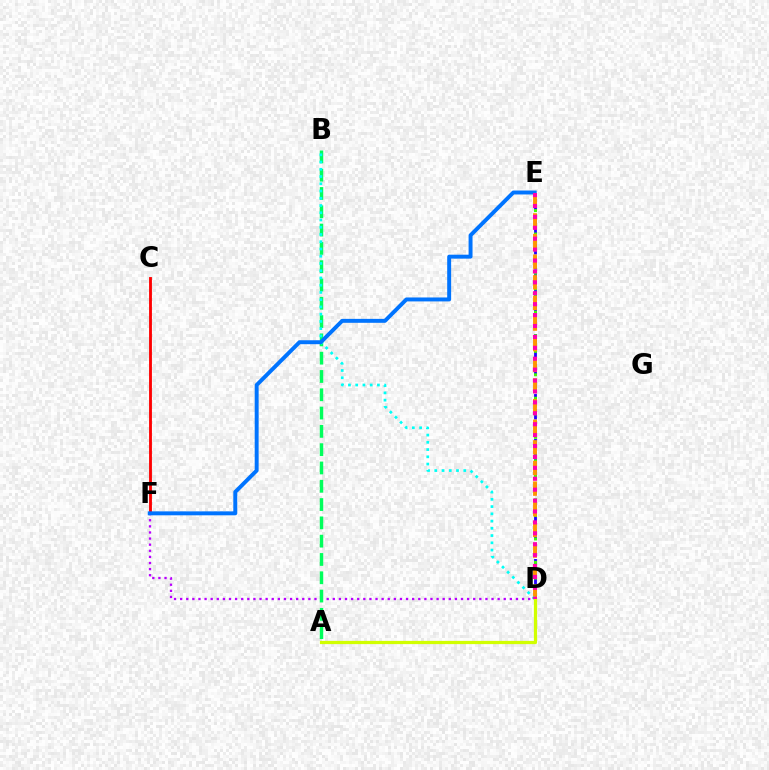{('D', 'E'): [{'color': '#2500ff', 'line_style': 'dashed', 'thickness': 2.04}, {'color': '#3dff00', 'line_style': 'dotted', 'thickness': 2.12}, {'color': '#ff9400', 'line_style': 'dashed', 'thickness': 2.8}, {'color': '#ff00ac', 'line_style': 'dotted', 'thickness': 2.96}], ('D', 'F'): [{'color': '#b900ff', 'line_style': 'dotted', 'thickness': 1.66}], ('A', 'B'): [{'color': '#00ff5c', 'line_style': 'dashed', 'thickness': 2.49}], ('B', 'D'): [{'color': '#00fff6', 'line_style': 'dotted', 'thickness': 1.97}], ('C', 'F'): [{'color': '#ff0000', 'line_style': 'solid', 'thickness': 2.05}], ('E', 'F'): [{'color': '#0074ff', 'line_style': 'solid', 'thickness': 2.84}], ('A', 'D'): [{'color': '#d1ff00', 'line_style': 'solid', 'thickness': 2.33}]}